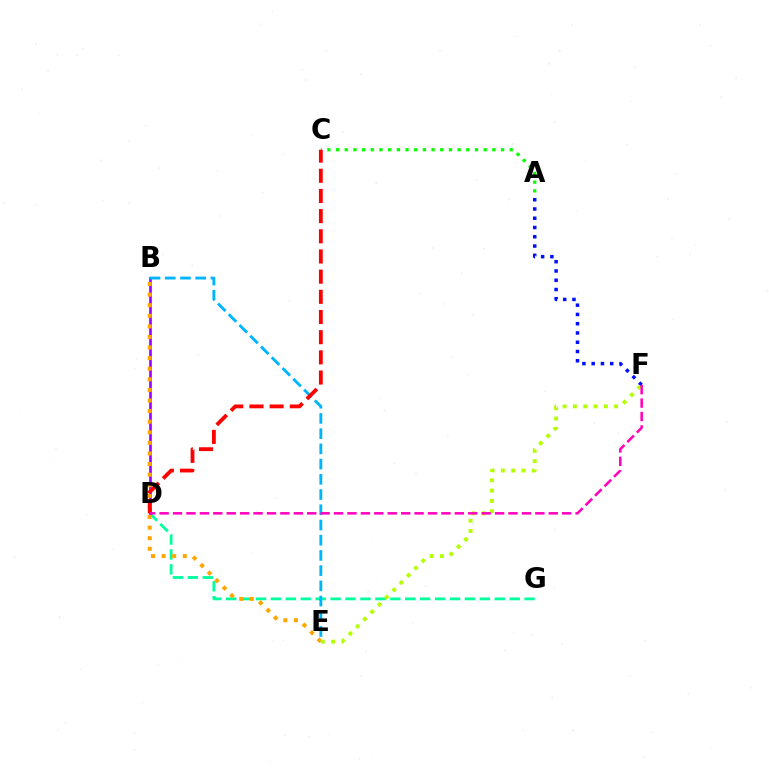{('D', 'G'): [{'color': '#00ff9d', 'line_style': 'dashed', 'thickness': 2.03}], ('A', 'C'): [{'color': '#08ff00', 'line_style': 'dotted', 'thickness': 2.36}], ('A', 'F'): [{'color': '#0010ff', 'line_style': 'dotted', 'thickness': 2.52}], ('B', 'D'): [{'color': '#9b00ff', 'line_style': 'solid', 'thickness': 1.9}], ('B', 'E'): [{'color': '#ffa500', 'line_style': 'dotted', 'thickness': 2.88}, {'color': '#00b5ff', 'line_style': 'dashed', 'thickness': 2.07}], ('E', 'F'): [{'color': '#b3ff00', 'line_style': 'dotted', 'thickness': 2.8}], ('C', 'D'): [{'color': '#ff0000', 'line_style': 'dashed', 'thickness': 2.74}], ('D', 'F'): [{'color': '#ff00bd', 'line_style': 'dashed', 'thickness': 1.82}]}